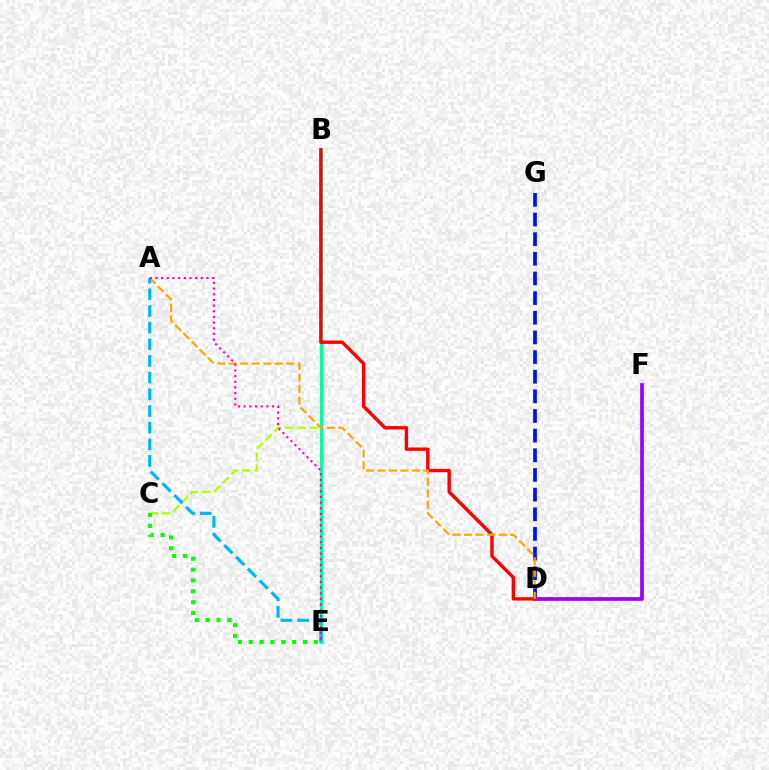{('B', 'C'): [{'color': '#b3ff00', 'line_style': 'dashed', 'thickness': 1.66}], ('D', 'G'): [{'color': '#0010ff', 'line_style': 'dashed', 'thickness': 2.67}], ('B', 'E'): [{'color': '#00ff9d', 'line_style': 'solid', 'thickness': 2.22}], ('D', 'F'): [{'color': '#9b00ff', 'line_style': 'solid', 'thickness': 2.67}], ('B', 'D'): [{'color': '#ff0000', 'line_style': 'solid', 'thickness': 2.42}], ('A', 'D'): [{'color': '#ffa500', 'line_style': 'dashed', 'thickness': 1.57}], ('C', 'E'): [{'color': '#08ff00', 'line_style': 'dotted', 'thickness': 2.95}], ('A', 'E'): [{'color': '#00b5ff', 'line_style': 'dashed', 'thickness': 2.26}, {'color': '#ff00bd', 'line_style': 'dotted', 'thickness': 1.54}]}